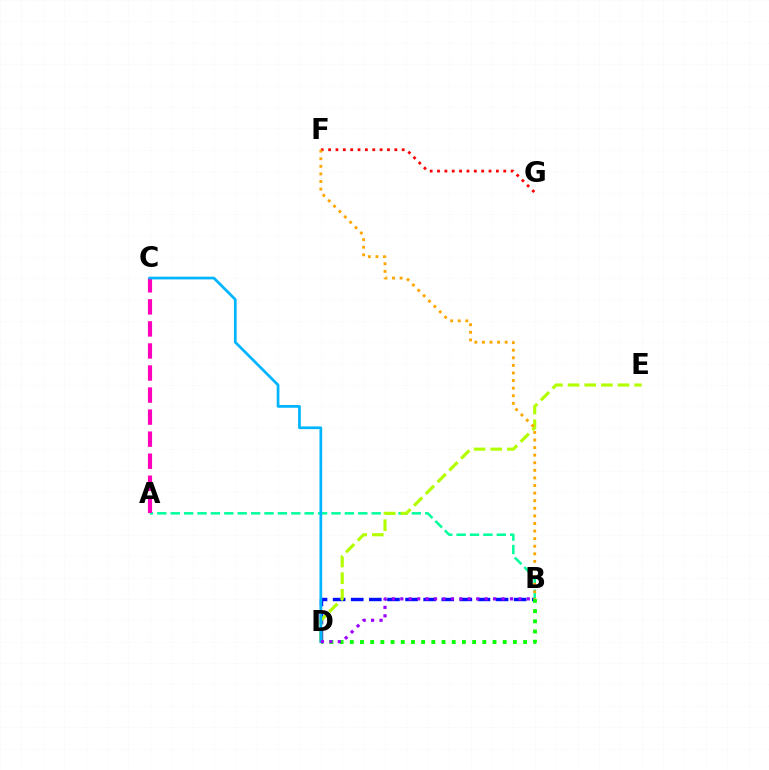{('B', 'D'): [{'color': '#0010ff', 'line_style': 'dashed', 'thickness': 2.46}, {'color': '#08ff00', 'line_style': 'dotted', 'thickness': 2.77}, {'color': '#9b00ff', 'line_style': 'dotted', 'thickness': 2.29}], ('F', 'G'): [{'color': '#ff0000', 'line_style': 'dotted', 'thickness': 2.0}], ('A', 'B'): [{'color': '#00ff9d', 'line_style': 'dashed', 'thickness': 1.82}], ('D', 'E'): [{'color': '#b3ff00', 'line_style': 'dashed', 'thickness': 2.26}], ('A', 'C'): [{'color': '#ff00bd', 'line_style': 'dashed', 'thickness': 3.0}], ('B', 'F'): [{'color': '#ffa500', 'line_style': 'dotted', 'thickness': 2.06}], ('C', 'D'): [{'color': '#00b5ff', 'line_style': 'solid', 'thickness': 1.95}]}